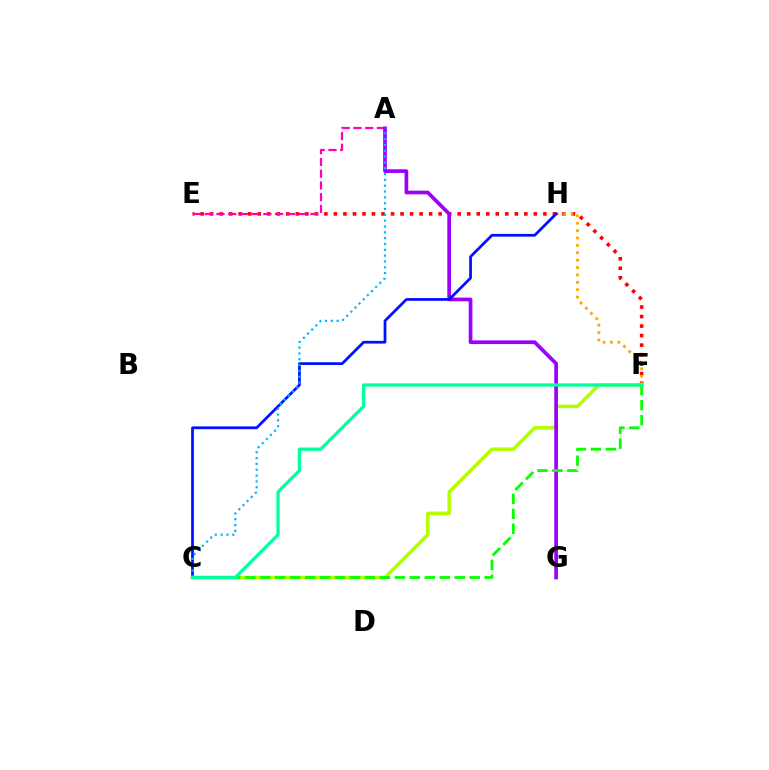{('E', 'F'): [{'color': '#ff0000', 'line_style': 'dotted', 'thickness': 2.59}], ('F', 'H'): [{'color': '#ffa500', 'line_style': 'dotted', 'thickness': 2.01}], ('C', 'F'): [{'color': '#b3ff00', 'line_style': 'solid', 'thickness': 2.52}, {'color': '#08ff00', 'line_style': 'dashed', 'thickness': 2.03}, {'color': '#00ff9d', 'line_style': 'solid', 'thickness': 2.35}], ('A', 'E'): [{'color': '#ff00bd', 'line_style': 'dashed', 'thickness': 1.59}], ('A', 'G'): [{'color': '#9b00ff', 'line_style': 'solid', 'thickness': 2.66}], ('C', 'H'): [{'color': '#0010ff', 'line_style': 'solid', 'thickness': 1.98}], ('A', 'C'): [{'color': '#00b5ff', 'line_style': 'dotted', 'thickness': 1.58}]}